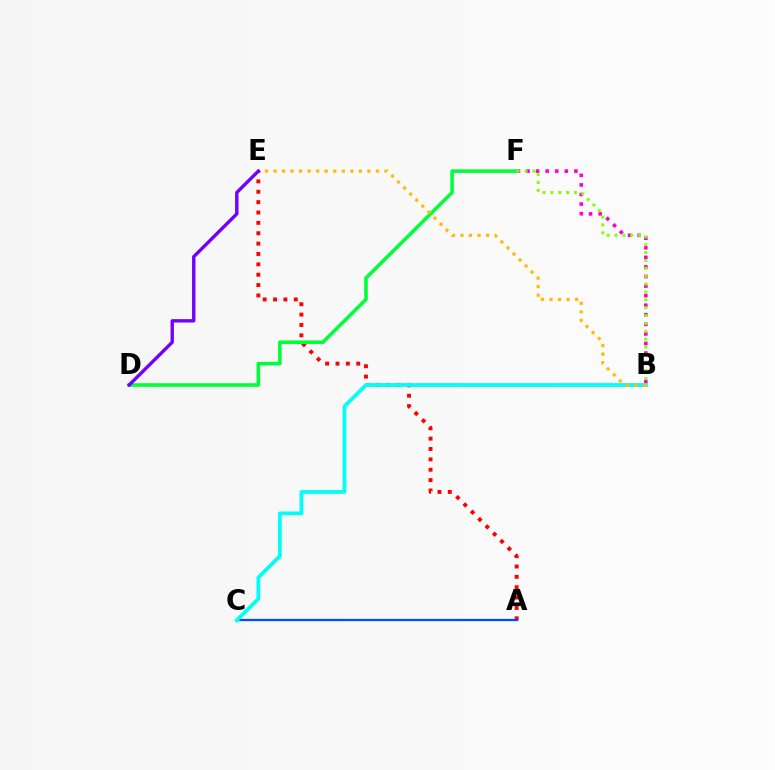{('A', 'E'): [{'color': '#ff0000', 'line_style': 'dotted', 'thickness': 2.82}], ('B', 'F'): [{'color': '#ff00cf', 'line_style': 'dotted', 'thickness': 2.6}, {'color': '#84ff00', 'line_style': 'dotted', 'thickness': 2.14}], ('A', 'C'): [{'color': '#004bff', 'line_style': 'solid', 'thickness': 1.62}], ('B', 'C'): [{'color': '#00fff6', 'line_style': 'solid', 'thickness': 2.73}], ('D', 'F'): [{'color': '#00ff39', 'line_style': 'solid', 'thickness': 2.59}], ('B', 'E'): [{'color': '#ffbd00', 'line_style': 'dotted', 'thickness': 2.32}], ('D', 'E'): [{'color': '#7200ff', 'line_style': 'solid', 'thickness': 2.43}]}